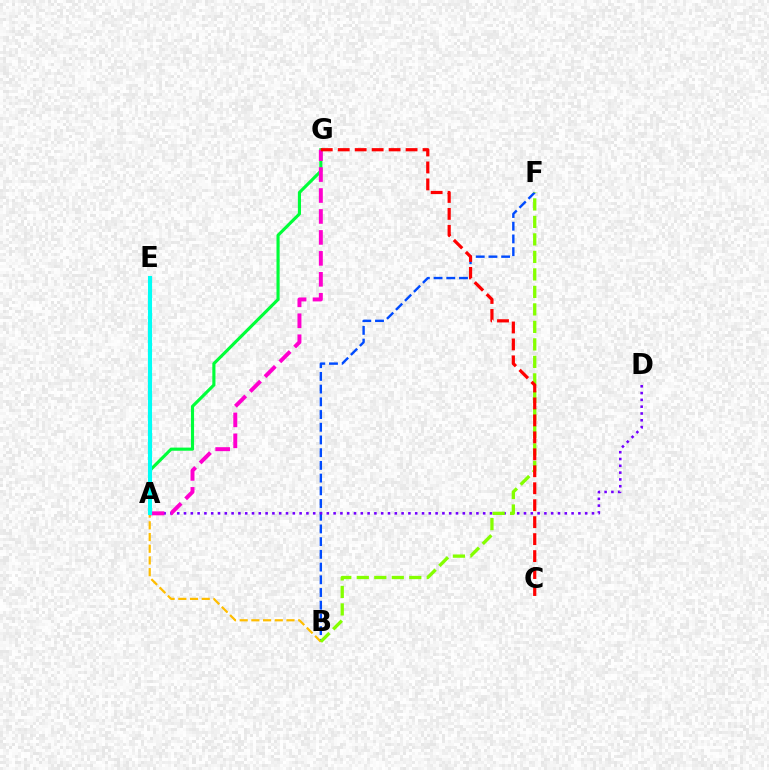{('B', 'F'): [{'color': '#004bff', 'line_style': 'dashed', 'thickness': 1.73}, {'color': '#84ff00', 'line_style': 'dashed', 'thickness': 2.38}], ('A', 'G'): [{'color': '#00ff39', 'line_style': 'solid', 'thickness': 2.25}, {'color': '#ff00cf', 'line_style': 'dashed', 'thickness': 2.85}], ('A', 'D'): [{'color': '#7200ff', 'line_style': 'dotted', 'thickness': 1.85}], ('A', 'B'): [{'color': '#ffbd00', 'line_style': 'dashed', 'thickness': 1.59}], ('C', 'G'): [{'color': '#ff0000', 'line_style': 'dashed', 'thickness': 2.3}], ('A', 'E'): [{'color': '#00fff6', 'line_style': 'solid', 'thickness': 2.94}]}